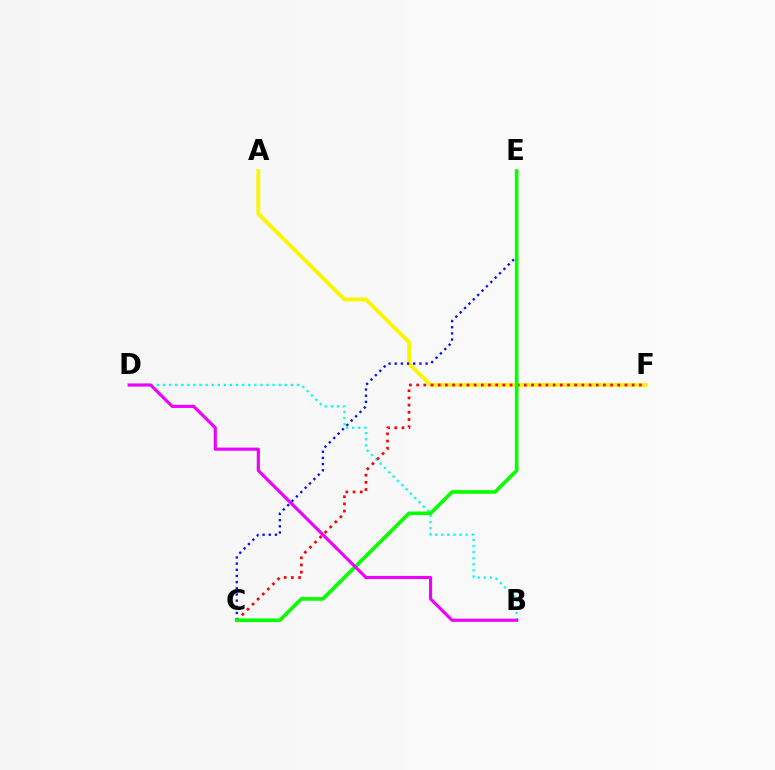{('B', 'D'): [{'color': '#00fff6', 'line_style': 'dotted', 'thickness': 1.66}, {'color': '#ee00ff', 'line_style': 'solid', 'thickness': 2.25}], ('A', 'F'): [{'color': '#fcf500', 'line_style': 'solid', 'thickness': 2.78}], ('C', 'E'): [{'color': '#0010ff', 'line_style': 'dotted', 'thickness': 1.67}, {'color': '#08ff00', 'line_style': 'solid', 'thickness': 2.63}], ('C', 'F'): [{'color': '#ff0000', 'line_style': 'dotted', 'thickness': 1.95}]}